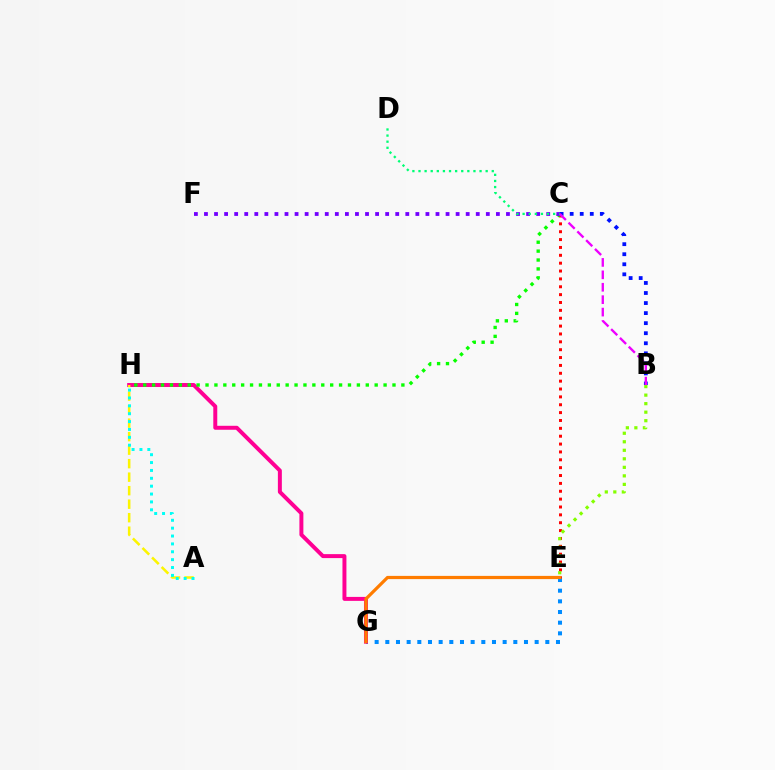{('E', 'G'): [{'color': '#008cff', 'line_style': 'dotted', 'thickness': 2.9}, {'color': '#ff7c00', 'line_style': 'solid', 'thickness': 2.31}], ('C', 'E'): [{'color': '#ff0000', 'line_style': 'dotted', 'thickness': 2.14}], ('G', 'H'): [{'color': '#ff0094', 'line_style': 'solid', 'thickness': 2.85}], ('B', 'E'): [{'color': '#84ff00', 'line_style': 'dotted', 'thickness': 2.32}], ('C', 'H'): [{'color': '#08ff00', 'line_style': 'dotted', 'thickness': 2.42}], ('A', 'H'): [{'color': '#fcf500', 'line_style': 'dashed', 'thickness': 1.83}, {'color': '#00fff6', 'line_style': 'dotted', 'thickness': 2.14}], ('C', 'F'): [{'color': '#7200ff', 'line_style': 'dotted', 'thickness': 2.73}], ('B', 'C'): [{'color': '#0010ff', 'line_style': 'dotted', 'thickness': 2.73}, {'color': '#ee00ff', 'line_style': 'dashed', 'thickness': 1.69}], ('C', 'D'): [{'color': '#00ff74', 'line_style': 'dotted', 'thickness': 1.66}]}